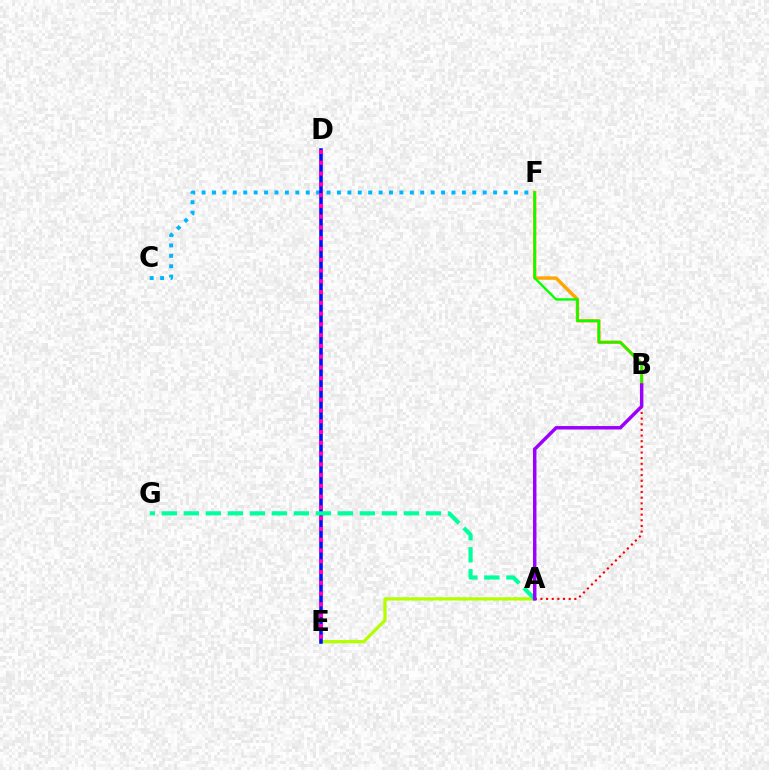{('A', 'E'): [{'color': '#b3ff00', 'line_style': 'solid', 'thickness': 2.35}], ('C', 'F'): [{'color': '#00b5ff', 'line_style': 'dotted', 'thickness': 2.83}], ('D', 'E'): [{'color': '#0010ff', 'line_style': 'solid', 'thickness': 2.57}, {'color': '#ff00bd', 'line_style': 'dotted', 'thickness': 2.93}], ('A', 'B'): [{'color': '#ff0000', 'line_style': 'dotted', 'thickness': 1.53}, {'color': '#9b00ff', 'line_style': 'solid', 'thickness': 2.49}], ('B', 'F'): [{'color': '#ffa500', 'line_style': 'solid', 'thickness': 2.45}, {'color': '#08ff00', 'line_style': 'solid', 'thickness': 1.71}], ('A', 'G'): [{'color': '#00ff9d', 'line_style': 'dashed', 'thickness': 2.99}]}